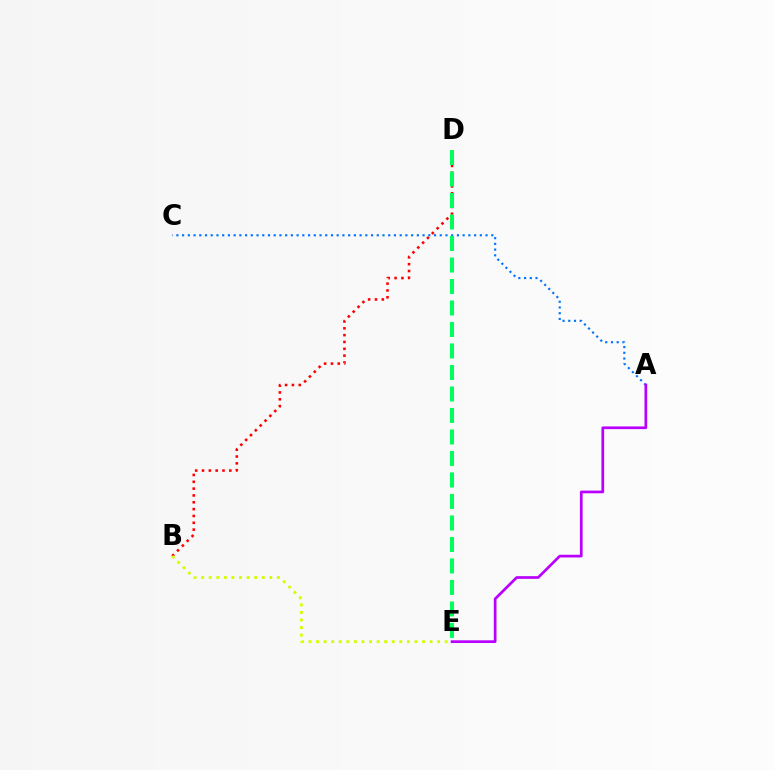{('A', 'C'): [{'color': '#0074ff', 'line_style': 'dotted', 'thickness': 1.56}], ('B', 'D'): [{'color': '#ff0000', 'line_style': 'dotted', 'thickness': 1.86}], ('B', 'E'): [{'color': '#d1ff00', 'line_style': 'dotted', 'thickness': 2.06}], ('D', 'E'): [{'color': '#00ff5c', 'line_style': 'dashed', 'thickness': 2.92}], ('A', 'E'): [{'color': '#b900ff', 'line_style': 'solid', 'thickness': 1.95}]}